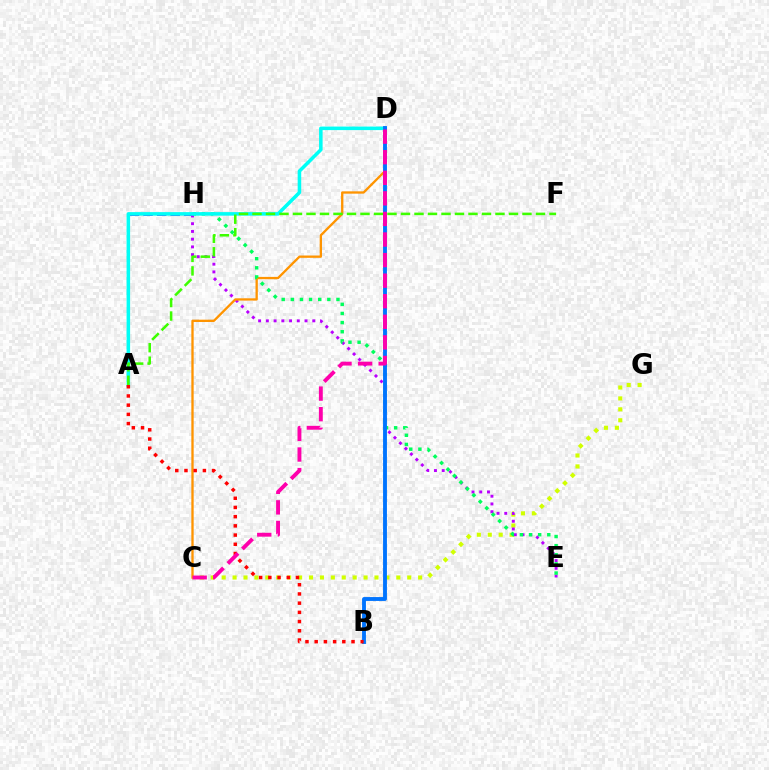{('A', 'H'): [{'color': '#2500ff', 'line_style': 'dashed', 'thickness': 1.84}], ('C', 'G'): [{'color': '#d1ff00', 'line_style': 'dotted', 'thickness': 2.97}], ('E', 'H'): [{'color': '#b900ff', 'line_style': 'dotted', 'thickness': 2.1}, {'color': '#00ff5c', 'line_style': 'dotted', 'thickness': 2.48}], ('C', 'D'): [{'color': '#ff9400', 'line_style': 'solid', 'thickness': 1.67}, {'color': '#ff00ac', 'line_style': 'dashed', 'thickness': 2.79}], ('A', 'D'): [{'color': '#00fff6', 'line_style': 'solid', 'thickness': 2.55}], ('B', 'D'): [{'color': '#0074ff', 'line_style': 'solid', 'thickness': 2.78}], ('A', 'B'): [{'color': '#ff0000', 'line_style': 'dotted', 'thickness': 2.5}], ('A', 'F'): [{'color': '#3dff00', 'line_style': 'dashed', 'thickness': 1.83}]}